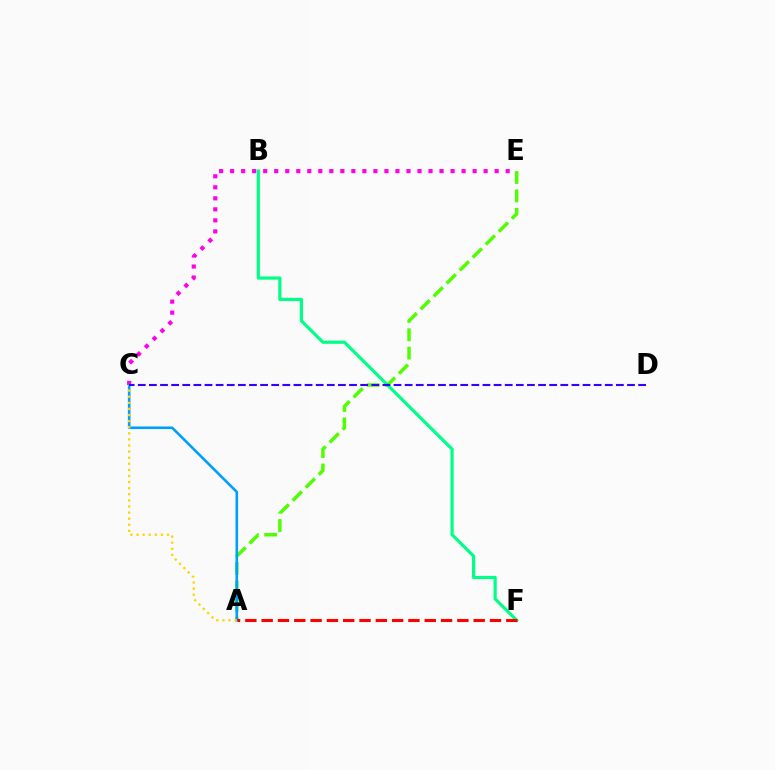{('C', 'E'): [{'color': '#ff00ed', 'line_style': 'dotted', 'thickness': 2.99}], ('A', 'E'): [{'color': '#4fff00', 'line_style': 'dashed', 'thickness': 2.49}], ('B', 'F'): [{'color': '#00ff86', 'line_style': 'solid', 'thickness': 2.3}], ('A', 'C'): [{'color': '#009eff', 'line_style': 'solid', 'thickness': 1.87}, {'color': '#ffd500', 'line_style': 'dotted', 'thickness': 1.66}], ('A', 'F'): [{'color': '#ff0000', 'line_style': 'dashed', 'thickness': 2.22}], ('C', 'D'): [{'color': '#3700ff', 'line_style': 'dashed', 'thickness': 1.51}]}